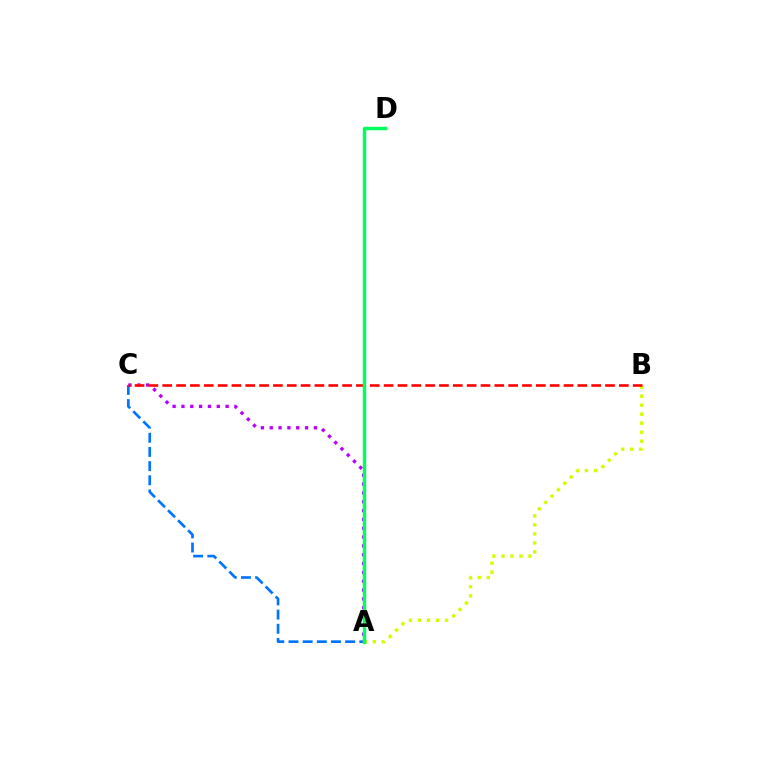{('A', 'C'): [{'color': '#0074ff', 'line_style': 'dashed', 'thickness': 1.92}, {'color': '#b900ff', 'line_style': 'dotted', 'thickness': 2.4}], ('A', 'B'): [{'color': '#d1ff00', 'line_style': 'dotted', 'thickness': 2.45}], ('B', 'C'): [{'color': '#ff0000', 'line_style': 'dashed', 'thickness': 1.88}], ('A', 'D'): [{'color': '#00ff5c', 'line_style': 'solid', 'thickness': 2.48}]}